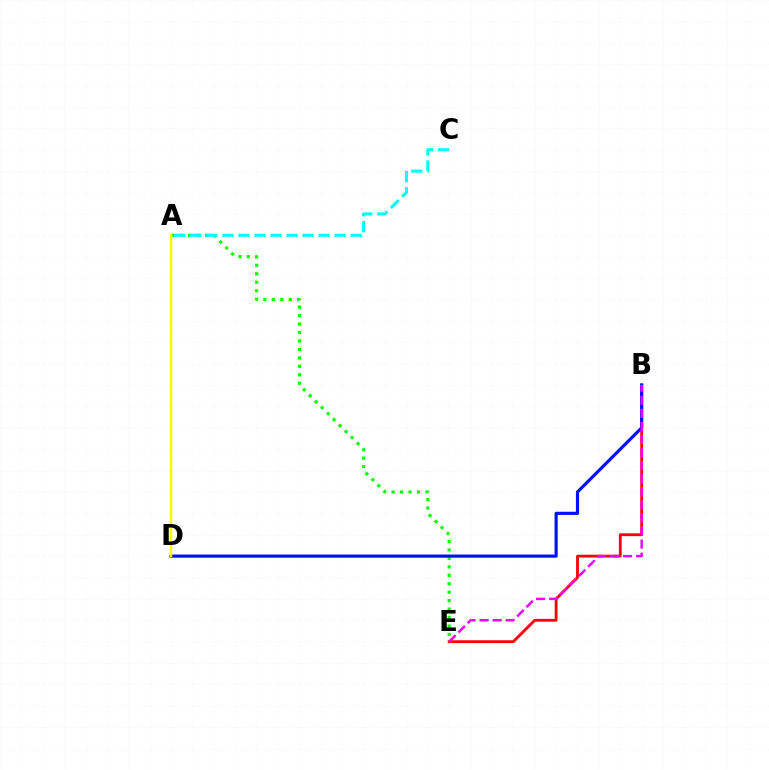{('B', 'E'): [{'color': '#ff0000', 'line_style': 'solid', 'thickness': 2.03}, {'color': '#ee00ff', 'line_style': 'dashed', 'thickness': 1.78}], ('A', 'E'): [{'color': '#08ff00', 'line_style': 'dotted', 'thickness': 2.3}], ('A', 'C'): [{'color': '#00fff6', 'line_style': 'dashed', 'thickness': 2.18}], ('B', 'D'): [{'color': '#0010ff', 'line_style': 'solid', 'thickness': 2.28}], ('A', 'D'): [{'color': '#fcf500', 'line_style': 'solid', 'thickness': 1.79}]}